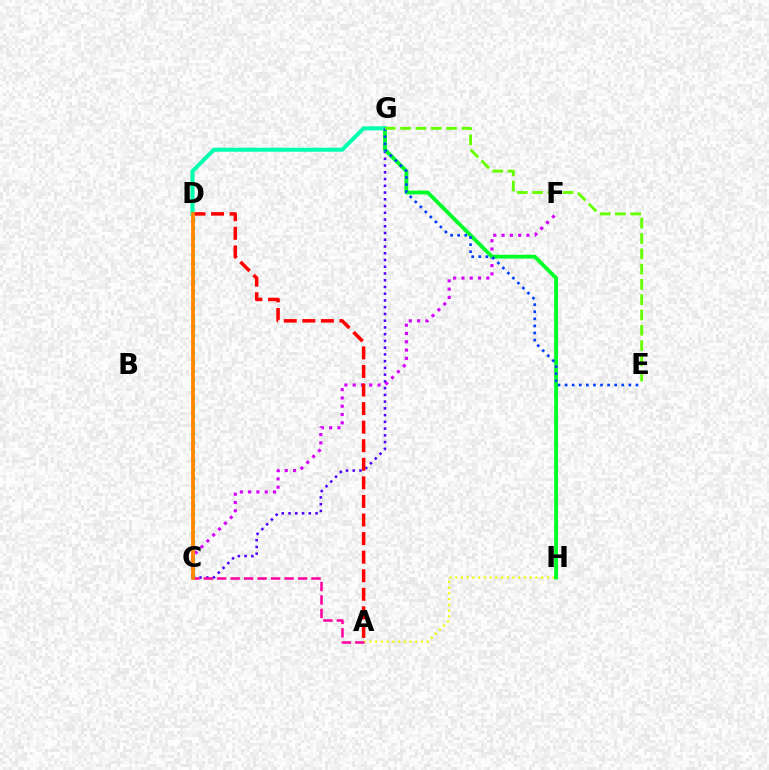{('C', 'D'): [{'color': '#00c7ff', 'line_style': 'dotted', 'thickness': 2.43}, {'color': '#ff8800', 'line_style': 'solid', 'thickness': 2.74}], ('C', 'G'): [{'color': '#4f00ff', 'line_style': 'dotted', 'thickness': 1.83}], ('C', 'F'): [{'color': '#d600ff', 'line_style': 'dotted', 'thickness': 2.25}], ('A', 'H'): [{'color': '#eeff00', 'line_style': 'dotted', 'thickness': 1.56}], ('G', 'H'): [{'color': '#00ff27', 'line_style': 'solid', 'thickness': 2.77}], ('A', 'C'): [{'color': '#ff00a0', 'line_style': 'dashed', 'thickness': 1.83}], ('D', 'G'): [{'color': '#00ffaf', 'line_style': 'solid', 'thickness': 2.89}], ('A', 'D'): [{'color': '#ff0000', 'line_style': 'dashed', 'thickness': 2.52}], ('E', 'G'): [{'color': '#003fff', 'line_style': 'dotted', 'thickness': 1.92}, {'color': '#66ff00', 'line_style': 'dashed', 'thickness': 2.08}]}